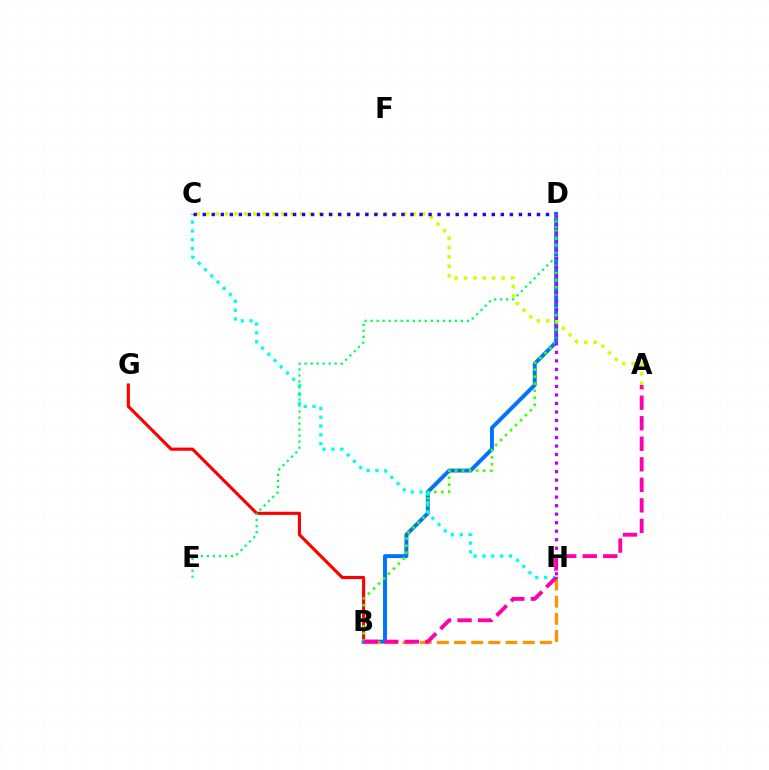{('B', 'G'): [{'color': '#ff0000', 'line_style': 'solid', 'thickness': 2.26}], ('B', 'D'): [{'color': '#0074ff', 'line_style': 'solid', 'thickness': 2.84}, {'color': '#3dff00', 'line_style': 'dotted', 'thickness': 1.91}], ('C', 'H'): [{'color': '#00fff6', 'line_style': 'dotted', 'thickness': 2.4}], ('A', 'C'): [{'color': '#d1ff00', 'line_style': 'dotted', 'thickness': 2.55}], ('C', 'D'): [{'color': '#2500ff', 'line_style': 'dotted', 'thickness': 2.45}], ('D', 'E'): [{'color': '#00ff5c', 'line_style': 'dotted', 'thickness': 1.63}], ('D', 'H'): [{'color': '#b900ff', 'line_style': 'dotted', 'thickness': 2.31}], ('B', 'H'): [{'color': '#ff9400', 'line_style': 'dashed', 'thickness': 2.33}], ('A', 'B'): [{'color': '#ff00ac', 'line_style': 'dashed', 'thickness': 2.79}]}